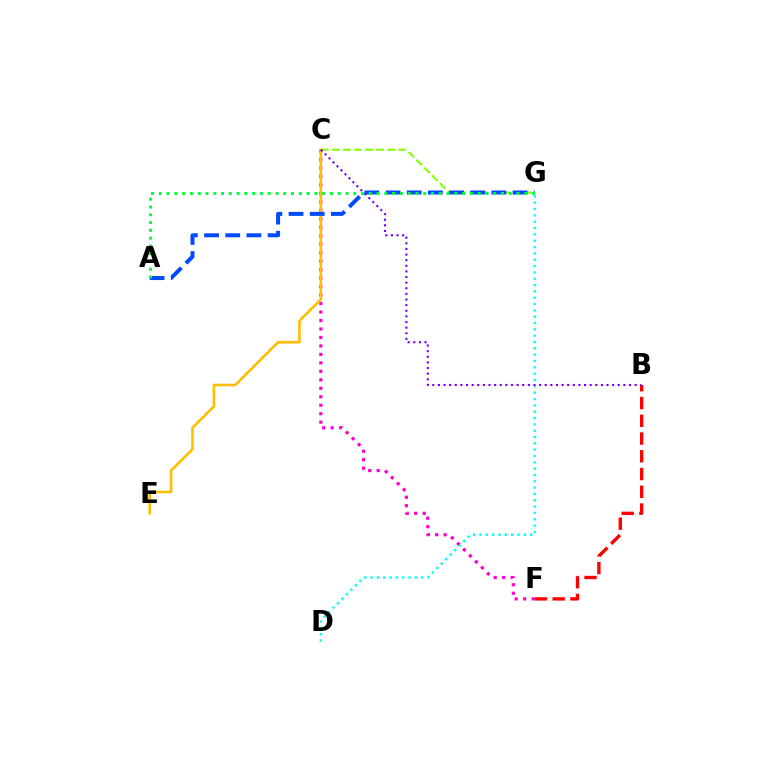{('C', 'G'): [{'color': '#84ff00', 'line_style': 'dashed', 'thickness': 1.5}], ('C', 'F'): [{'color': '#ff00cf', 'line_style': 'dotted', 'thickness': 2.3}], ('C', 'E'): [{'color': '#ffbd00', 'line_style': 'solid', 'thickness': 1.87}], ('A', 'G'): [{'color': '#004bff', 'line_style': 'dashed', 'thickness': 2.88}, {'color': '#00ff39', 'line_style': 'dotted', 'thickness': 2.11}], ('B', 'F'): [{'color': '#ff0000', 'line_style': 'dashed', 'thickness': 2.41}], ('D', 'G'): [{'color': '#00fff6', 'line_style': 'dotted', 'thickness': 1.72}], ('B', 'C'): [{'color': '#7200ff', 'line_style': 'dotted', 'thickness': 1.53}]}